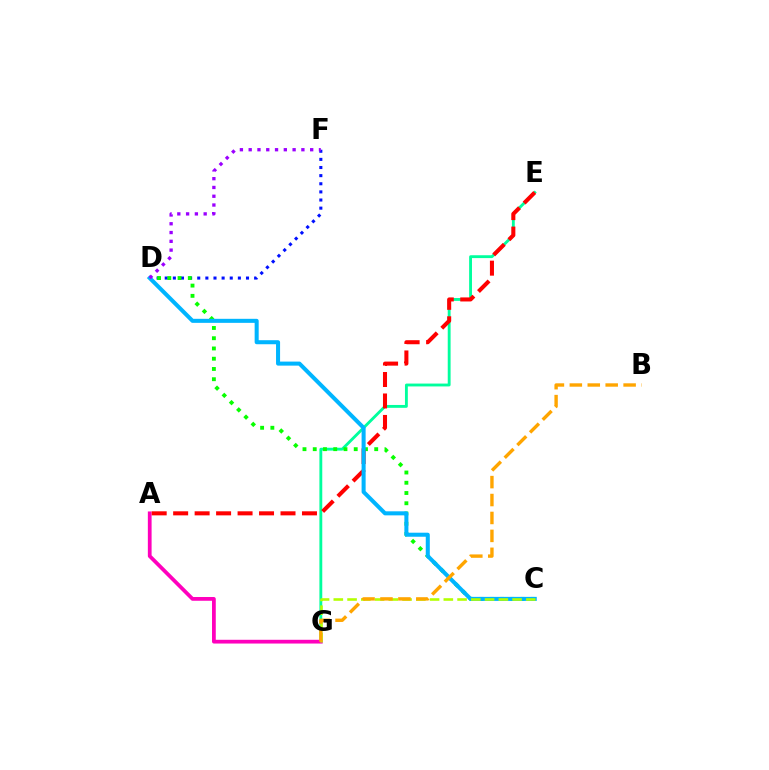{('D', 'F'): [{'color': '#0010ff', 'line_style': 'dotted', 'thickness': 2.21}, {'color': '#9b00ff', 'line_style': 'dotted', 'thickness': 2.39}], ('E', 'G'): [{'color': '#00ff9d', 'line_style': 'solid', 'thickness': 2.06}], ('A', 'G'): [{'color': '#ff00bd', 'line_style': 'solid', 'thickness': 2.7}], ('C', 'D'): [{'color': '#08ff00', 'line_style': 'dotted', 'thickness': 2.78}, {'color': '#00b5ff', 'line_style': 'solid', 'thickness': 2.91}], ('A', 'E'): [{'color': '#ff0000', 'line_style': 'dashed', 'thickness': 2.92}], ('C', 'G'): [{'color': '#b3ff00', 'line_style': 'dashed', 'thickness': 1.87}], ('B', 'G'): [{'color': '#ffa500', 'line_style': 'dashed', 'thickness': 2.44}]}